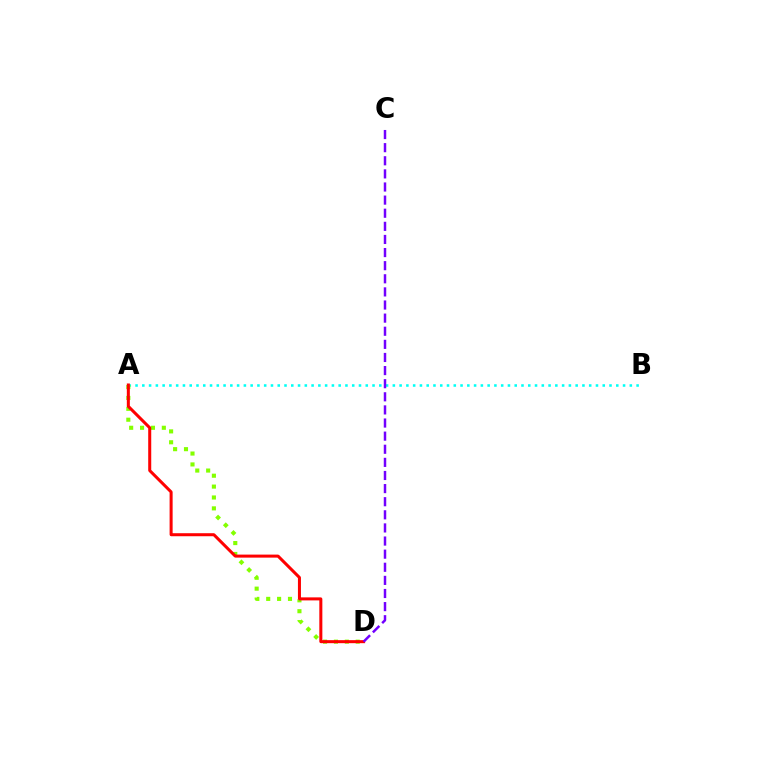{('A', 'B'): [{'color': '#00fff6', 'line_style': 'dotted', 'thickness': 1.84}], ('A', 'D'): [{'color': '#84ff00', 'line_style': 'dotted', 'thickness': 2.96}, {'color': '#ff0000', 'line_style': 'solid', 'thickness': 2.18}], ('C', 'D'): [{'color': '#7200ff', 'line_style': 'dashed', 'thickness': 1.78}]}